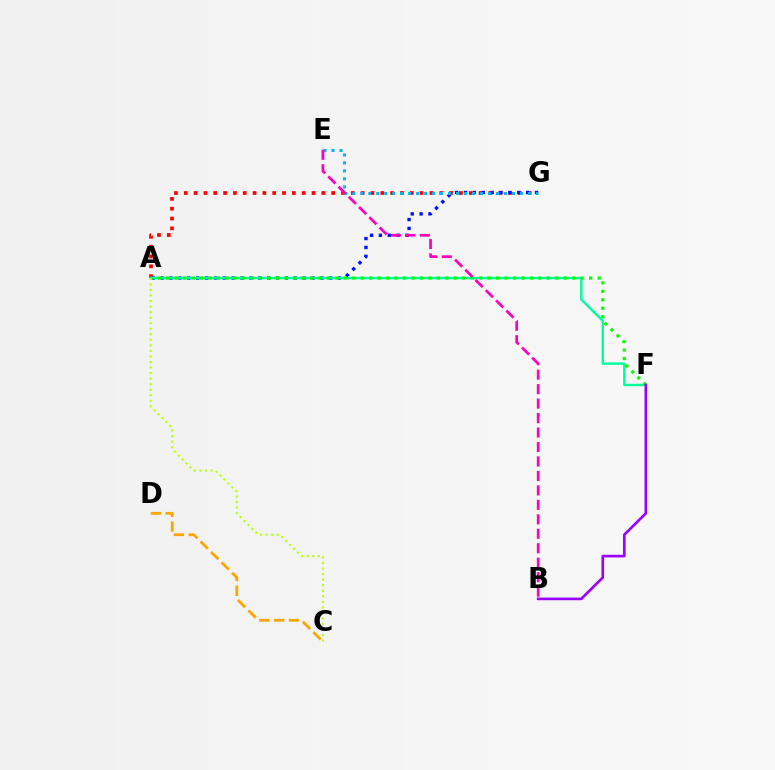{('A', 'G'): [{'color': '#ff0000', 'line_style': 'dotted', 'thickness': 2.67}, {'color': '#0010ff', 'line_style': 'dotted', 'thickness': 2.41}], ('A', 'F'): [{'color': '#00ff9d', 'line_style': 'solid', 'thickness': 1.74}, {'color': '#08ff00', 'line_style': 'dotted', 'thickness': 2.3}], ('C', 'D'): [{'color': '#ffa500', 'line_style': 'dashed', 'thickness': 2.01}], ('E', 'G'): [{'color': '#00b5ff', 'line_style': 'dotted', 'thickness': 2.17}], ('B', 'F'): [{'color': '#9b00ff', 'line_style': 'solid', 'thickness': 1.91}], ('B', 'E'): [{'color': '#ff00bd', 'line_style': 'dashed', 'thickness': 1.97}], ('A', 'C'): [{'color': '#b3ff00', 'line_style': 'dotted', 'thickness': 1.51}]}